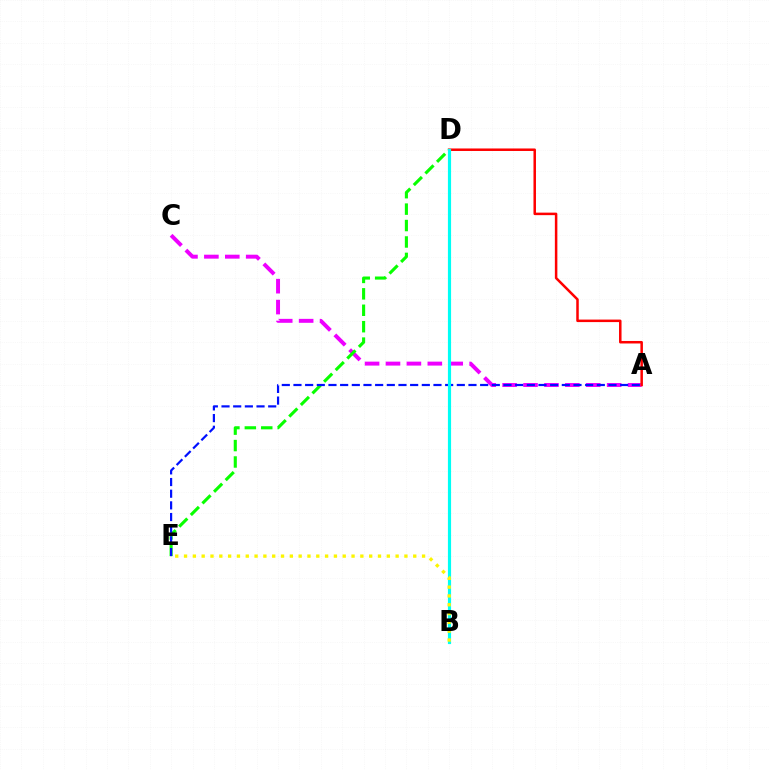{('A', 'C'): [{'color': '#ee00ff', 'line_style': 'dashed', 'thickness': 2.84}], ('A', 'D'): [{'color': '#ff0000', 'line_style': 'solid', 'thickness': 1.81}], ('D', 'E'): [{'color': '#08ff00', 'line_style': 'dashed', 'thickness': 2.23}], ('A', 'E'): [{'color': '#0010ff', 'line_style': 'dashed', 'thickness': 1.58}], ('B', 'D'): [{'color': '#00fff6', 'line_style': 'solid', 'thickness': 2.28}], ('B', 'E'): [{'color': '#fcf500', 'line_style': 'dotted', 'thickness': 2.4}]}